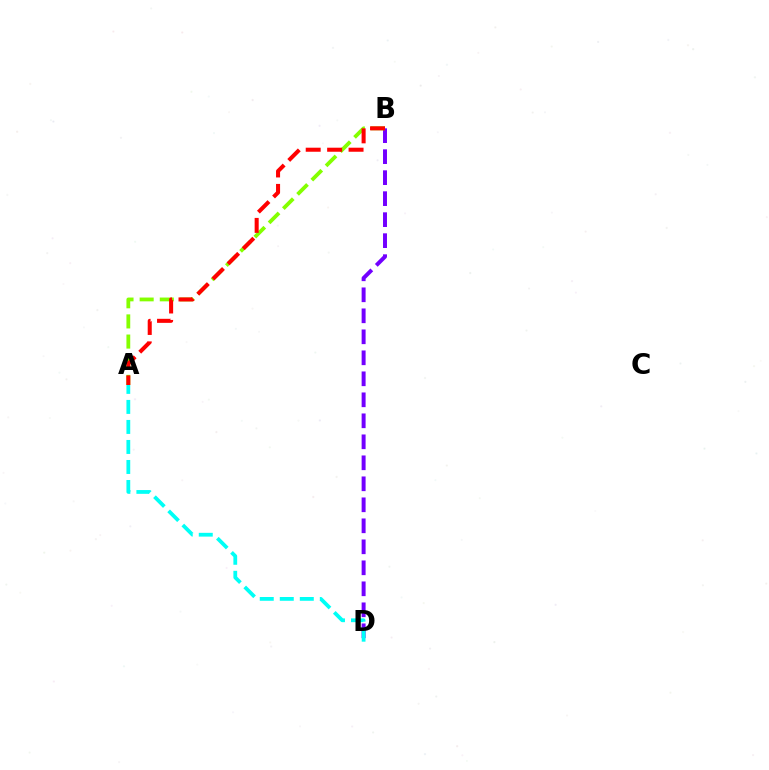{('B', 'D'): [{'color': '#7200ff', 'line_style': 'dashed', 'thickness': 2.85}], ('A', 'B'): [{'color': '#84ff00', 'line_style': 'dashed', 'thickness': 2.74}, {'color': '#ff0000', 'line_style': 'dashed', 'thickness': 2.91}], ('A', 'D'): [{'color': '#00fff6', 'line_style': 'dashed', 'thickness': 2.72}]}